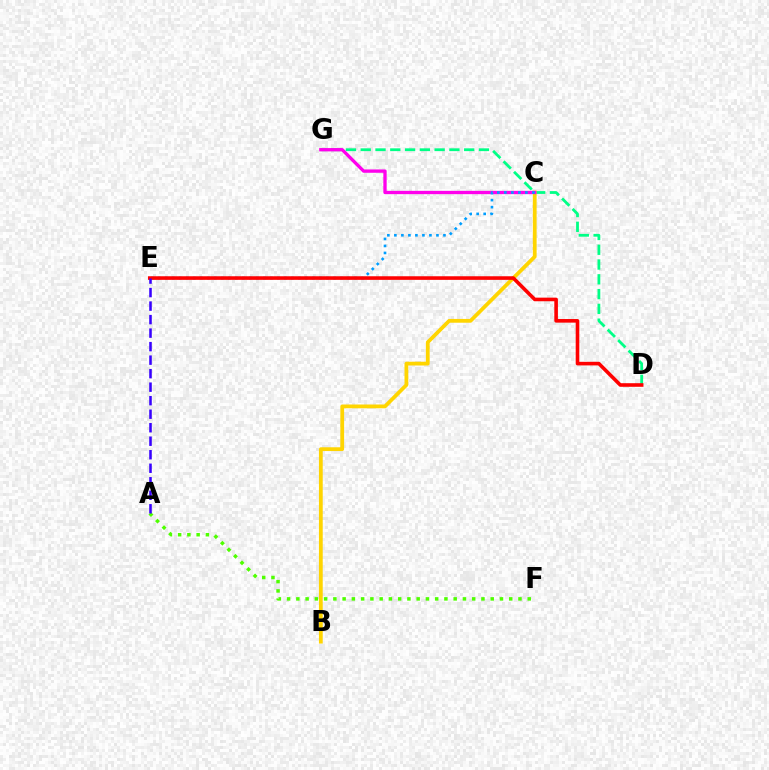{('D', 'G'): [{'color': '#00ff86', 'line_style': 'dashed', 'thickness': 2.01}], ('A', 'F'): [{'color': '#4fff00', 'line_style': 'dotted', 'thickness': 2.51}], ('B', 'C'): [{'color': '#ffd500', 'line_style': 'solid', 'thickness': 2.72}], ('C', 'G'): [{'color': '#ff00ed', 'line_style': 'solid', 'thickness': 2.39}], ('C', 'E'): [{'color': '#009eff', 'line_style': 'dotted', 'thickness': 1.9}], ('D', 'E'): [{'color': '#ff0000', 'line_style': 'solid', 'thickness': 2.59}], ('A', 'E'): [{'color': '#3700ff', 'line_style': 'dashed', 'thickness': 1.84}]}